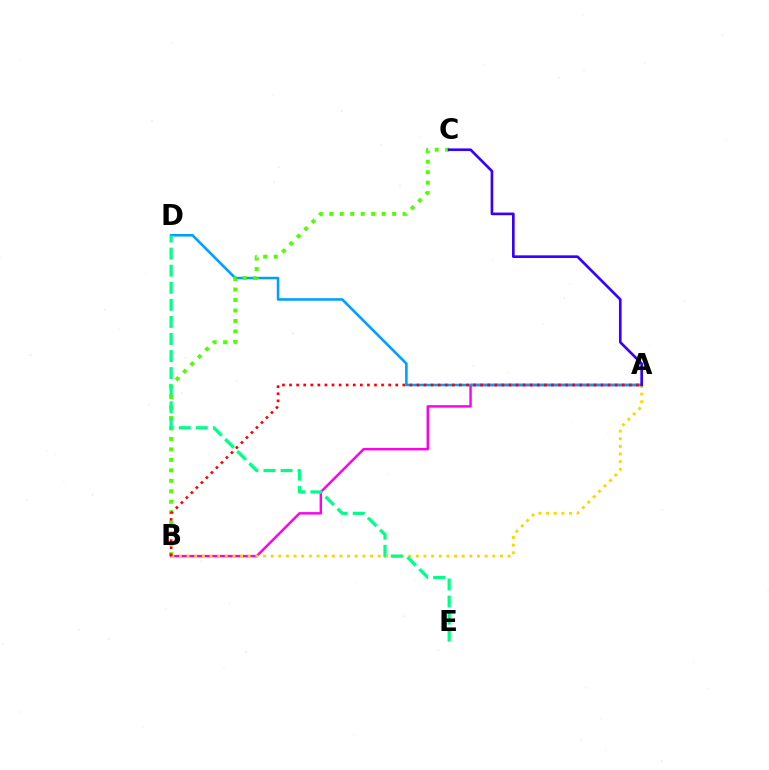{('A', 'B'): [{'color': '#ff00ed', 'line_style': 'solid', 'thickness': 1.76}, {'color': '#ffd500', 'line_style': 'dotted', 'thickness': 2.08}, {'color': '#ff0000', 'line_style': 'dotted', 'thickness': 1.92}], ('A', 'D'): [{'color': '#009eff', 'line_style': 'solid', 'thickness': 1.84}], ('B', 'C'): [{'color': '#4fff00', 'line_style': 'dotted', 'thickness': 2.85}], ('D', 'E'): [{'color': '#00ff86', 'line_style': 'dashed', 'thickness': 2.32}], ('A', 'C'): [{'color': '#3700ff', 'line_style': 'solid', 'thickness': 1.91}]}